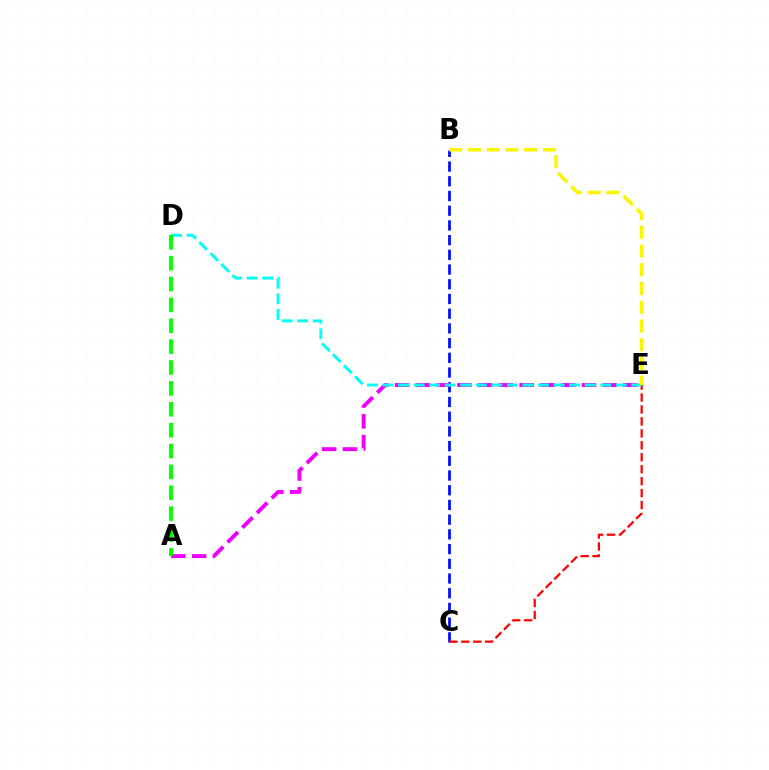{('B', 'C'): [{'color': '#0010ff', 'line_style': 'dashed', 'thickness': 2.0}], ('C', 'E'): [{'color': '#ff0000', 'line_style': 'dashed', 'thickness': 1.62}], ('A', 'E'): [{'color': '#ee00ff', 'line_style': 'dashed', 'thickness': 2.82}], ('D', 'E'): [{'color': '#00fff6', 'line_style': 'dashed', 'thickness': 2.11}], ('B', 'E'): [{'color': '#fcf500', 'line_style': 'dashed', 'thickness': 2.54}], ('A', 'D'): [{'color': '#08ff00', 'line_style': 'dashed', 'thickness': 2.84}]}